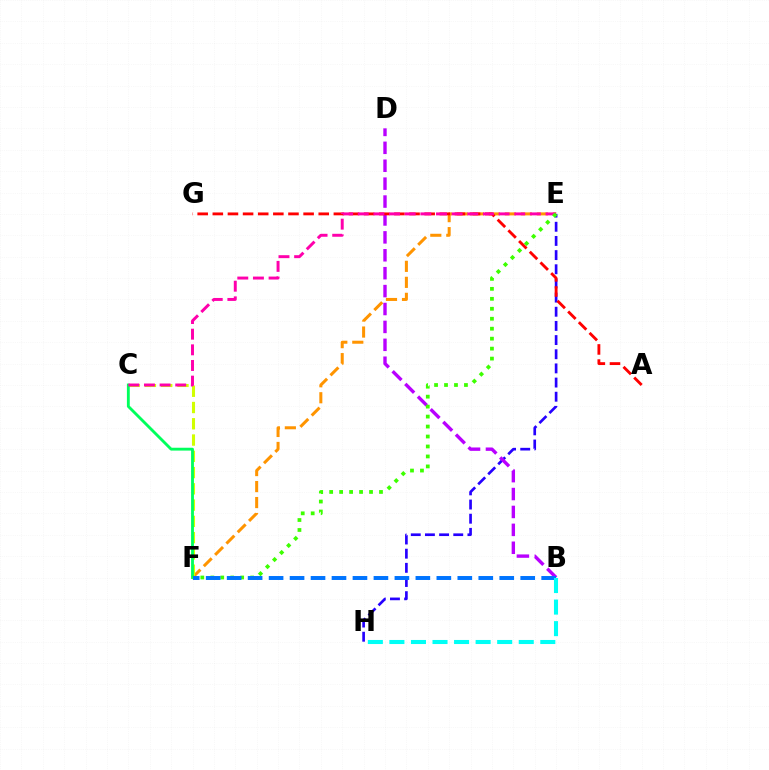{('E', 'F'): [{'color': '#ff9400', 'line_style': 'dashed', 'thickness': 2.17}, {'color': '#3dff00', 'line_style': 'dotted', 'thickness': 2.71}], ('E', 'H'): [{'color': '#2500ff', 'line_style': 'dashed', 'thickness': 1.92}], ('C', 'F'): [{'color': '#d1ff00', 'line_style': 'dashed', 'thickness': 2.21}, {'color': '#00ff5c', 'line_style': 'solid', 'thickness': 2.06}], ('B', 'D'): [{'color': '#b900ff', 'line_style': 'dashed', 'thickness': 2.43}], ('A', 'G'): [{'color': '#ff0000', 'line_style': 'dashed', 'thickness': 2.06}], ('C', 'E'): [{'color': '#ff00ac', 'line_style': 'dashed', 'thickness': 2.13}], ('B', 'F'): [{'color': '#0074ff', 'line_style': 'dashed', 'thickness': 2.85}], ('B', 'H'): [{'color': '#00fff6', 'line_style': 'dashed', 'thickness': 2.93}]}